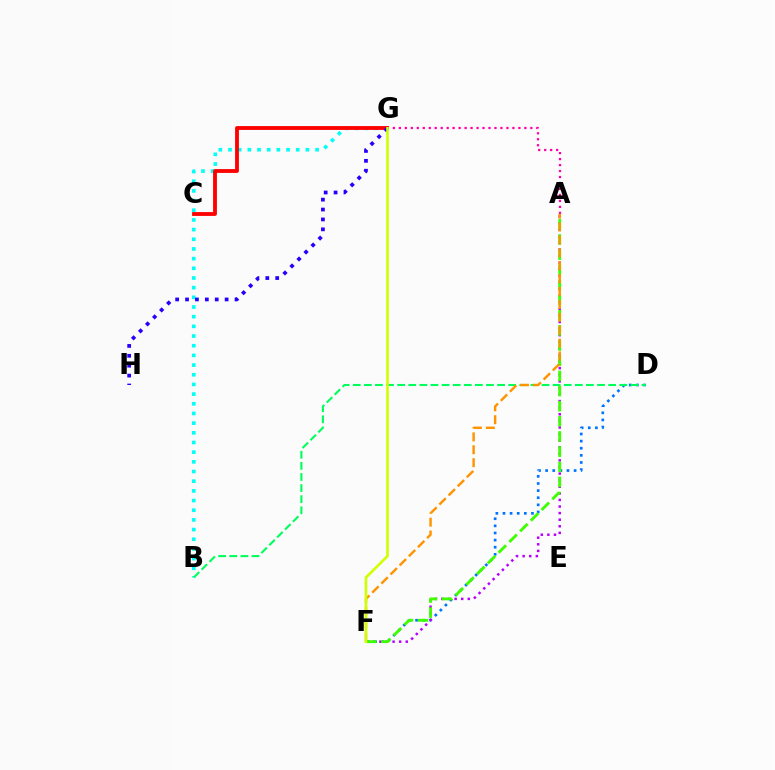{('A', 'G'): [{'color': '#ff00ac', 'line_style': 'dotted', 'thickness': 1.62}], ('D', 'F'): [{'color': '#0074ff', 'line_style': 'dotted', 'thickness': 1.93}], ('B', 'G'): [{'color': '#00fff6', 'line_style': 'dotted', 'thickness': 2.63}], ('B', 'D'): [{'color': '#00ff5c', 'line_style': 'dashed', 'thickness': 1.51}], ('A', 'F'): [{'color': '#b900ff', 'line_style': 'dotted', 'thickness': 1.79}, {'color': '#3dff00', 'line_style': 'dashed', 'thickness': 2.06}, {'color': '#ff9400', 'line_style': 'dashed', 'thickness': 1.75}], ('C', 'G'): [{'color': '#ff0000', 'line_style': 'solid', 'thickness': 2.75}], ('G', 'H'): [{'color': '#2500ff', 'line_style': 'dotted', 'thickness': 2.69}], ('F', 'G'): [{'color': '#d1ff00', 'line_style': 'solid', 'thickness': 1.89}]}